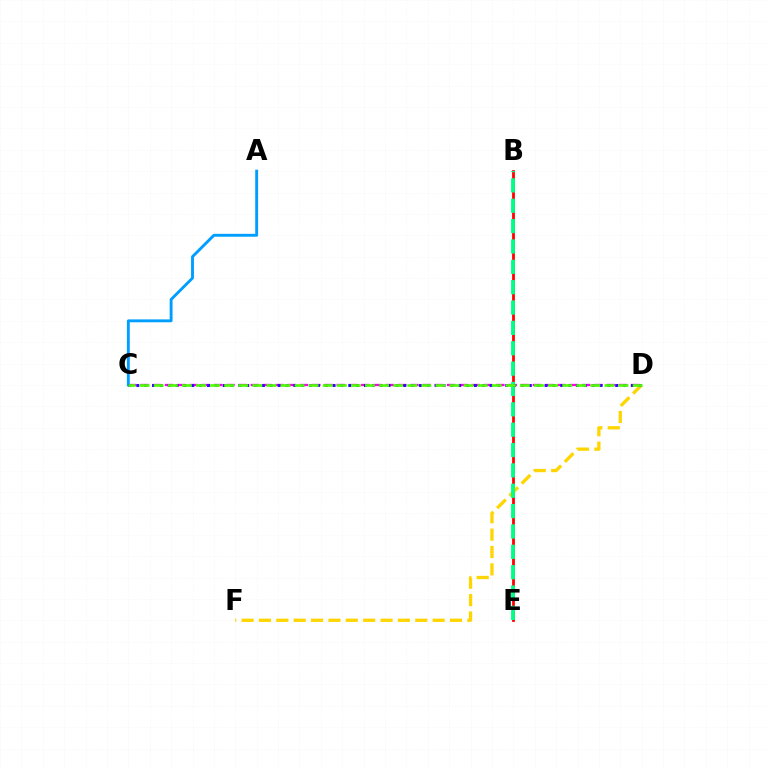{('B', 'E'): [{'color': '#ff0000', 'line_style': 'solid', 'thickness': 2.0}, {'color': '#00ff86', 'line_style': 'dashed', 'thickness': 2.77}], ('C', 'D'): [{'color': '#ff00ed', 'line_style': 'dashed', 'thickness': 1.67}, {'color': '#3700ff', 'line_style': 'dotted', 'thickness': 2.13}, {'color': '#4fff00', 'line_style': 'dashed', 'thickness': 1.91}], ('D', 'F'): [{'color': '#ffd500', 'line_style': 'dashed', 'thickness': 2.36}], ('A', 'C'): [{'color': '#009eff', 'line_style': 'solid', 'thickness': 2.07}]}